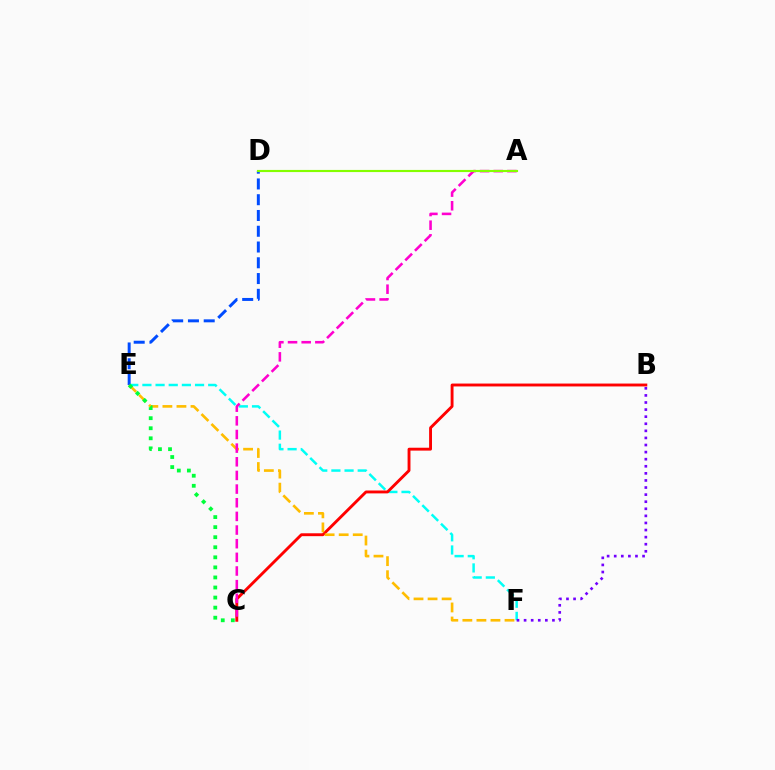{('E', 'F'): [{'color': '#00fff6', 'line_style': 'dashed', 'thickness': 1.79}, {'color': '#ffbd00', 'line_style': 'dashed', 'thickness': 1.91}], ('B', 'F'): [{'color': '#7200ff', 'line_style': 'dotted', 'thickness': 1.93}], ('B', 'C'): [{'color': '#ff0000', 'line_style': 'solid', 'thickness': 2.08}], ('D', 'E'): [{'color': '#004bff', 'line_style': 'dashed', 'thickness': 2.14}], ('A', 'C'): [{'color': '#ff00cf', 'line_style': 'dashed', 'thickness': 1.85}], ('A', 'D'): [{'color': '#84ff00', 'line_style': 'solid', 'thickness': 1.55}], ('C', 'E'): [{'color': '#00ff39', 'line_style': 'dotted', 'thickness': 2.73}]}